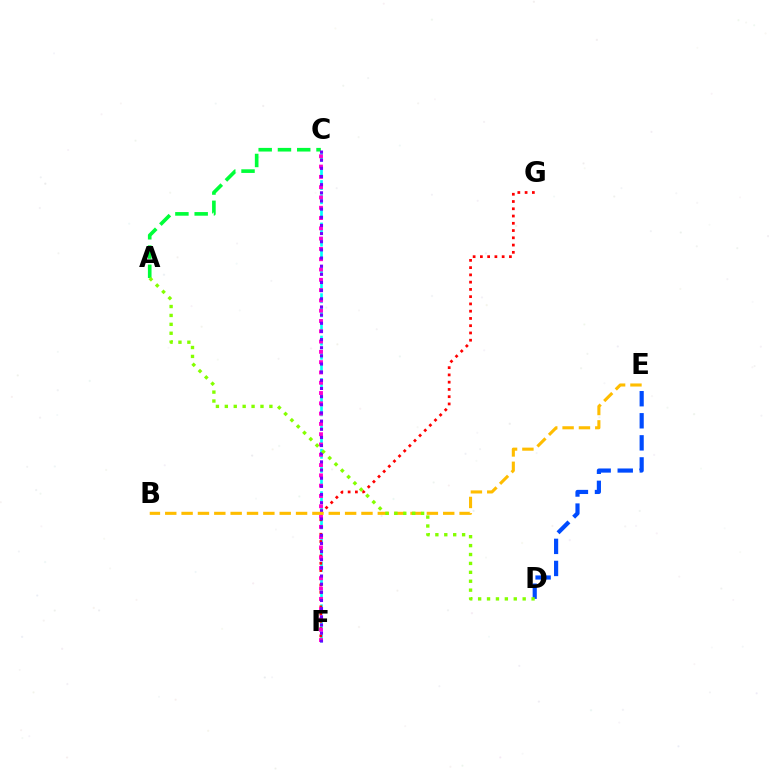{('C', 'F'): [{'color': '#00fff6', 'line_style': 'dashed', 'thickness': 1.92}, {'color': '#ff00cf', 'line_style': 'dotted', 'thickness': 2.8}, {'color': '#7200ff', 'line_style': 'dotted', 'thickness': 2.22}], ('A', 'C'): [{'color': '#00ff39', 'line_style': 'dashed', 'thickness': 2.62}], ('F', 'G'): [{'color': '#ff0000', 'line_style': 'dotted', 'thickness': 1.97}], ('D', 'E'): [{'color': '#004bff', 'line_style': 'dashed', 'thickness': 3.0}], ('B', 'E'): [{'color': '#ffbd00', 'line_style': 'dashed', 'thickness': 2.22}], ('A', 'D'): [{'color': '#84ff00', 'line_style': 'dotted', 'thickness': 2.42}]}